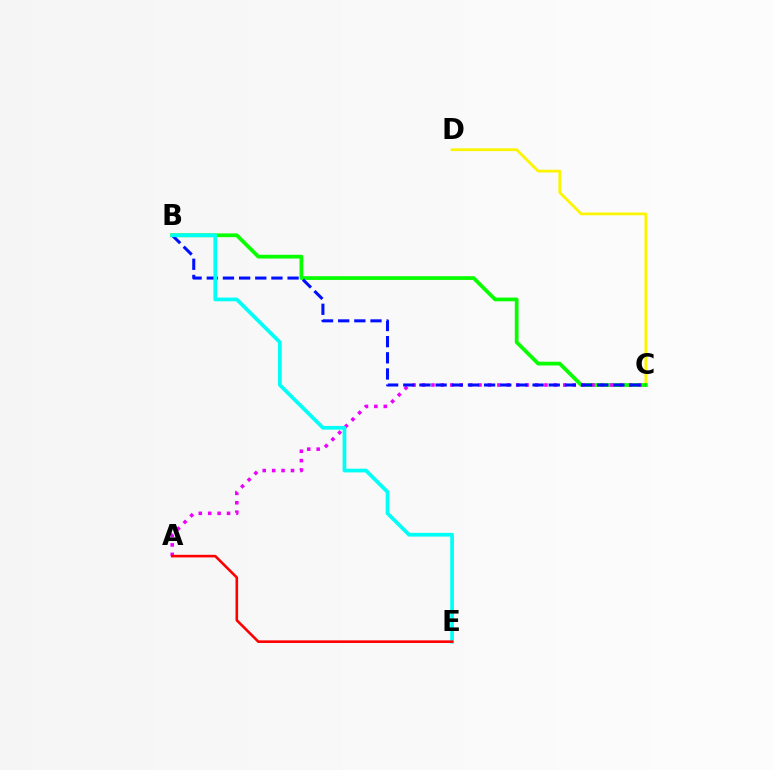{('C', 'D'): [{'color': '#fcf500', 'line_style': 'solid', 'thickness': 2.0}], ('B', 'C'): [{'color': '#08ff00', 'line_style': 'solid', 'thickness': 2.7}, {'color': '#0010ff', 'line_style': 'dashed', 'thickness': 2.2}], ('A', 'C'): [{'color': '#ee00ff', 'line_style': 'dotted', 'thickness': 2.56}], ('B', 'E'): [{'color': '#00fff6', 'line_style': 'solid', 'thickness': 2.67}], ('A', 'E'): [{'color': '#ff0000', 'line_style': 'solid', 'thickness': 1.88}]}